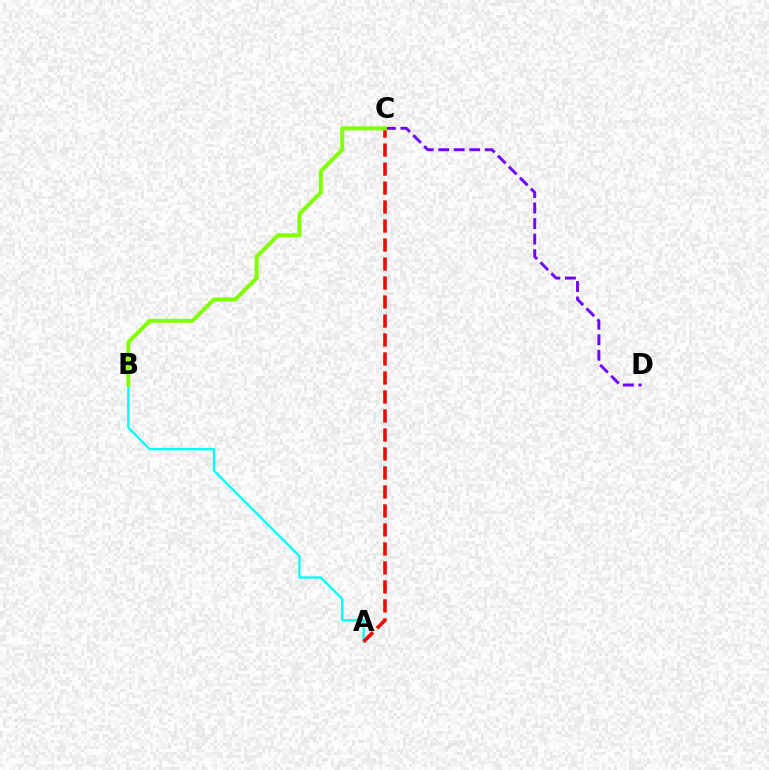{('C', 'D'): [{'color': '#7200ff', 'line_style': 'dashed', 'thickness': 2.11}], ('A', 'B'): [{'color': '#00fff6', 'line_style': 'solid', 'thickness': 1.64}], ('A', 'C'): [{'color': '#ff0000', 'line_style': 'dashed', 'thickness': 2.58}], ('B', 'C'): [{'color': '#84ff00', 'line_style': 'solid', 'thickness': 2.92}]}